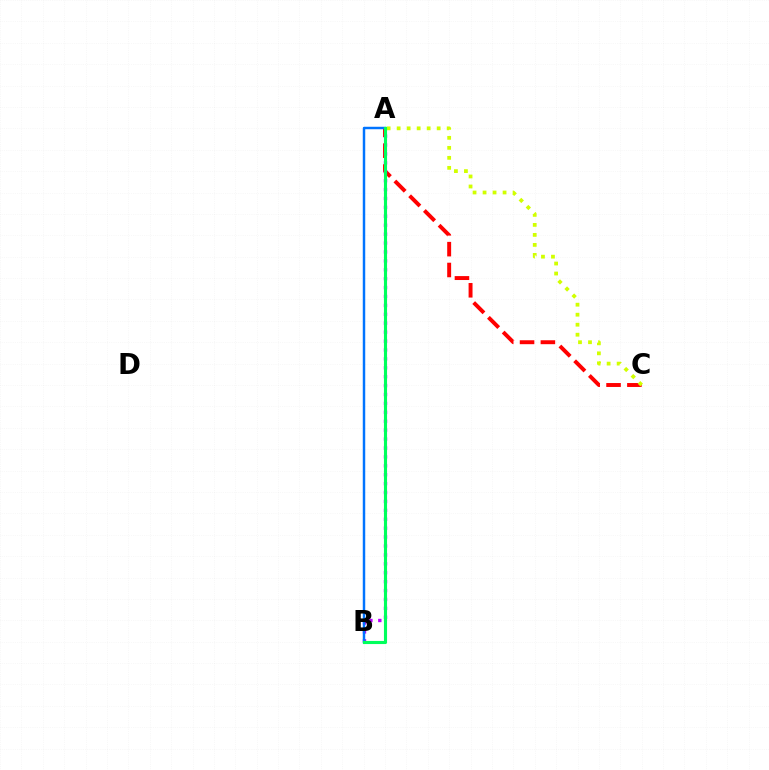{('A', 'C'): [{'color': '#ff0000', 'line_style': 'dashed', 'thickness': 2.83}, {'color': '#d1ff00', 'line_style': 'dotted', 'thickness': 2.72}], ('A', 'B'): [{'color': '#b900ff', 'line_style': 'dotted', 'thickness': 2.42}, {'color': '#0074ff', 'line_style': 'solid', 'thickness': 1.77}, {'color': '#00ff5c', 'line_style': 'solid', 'thickness': 2.24}]}